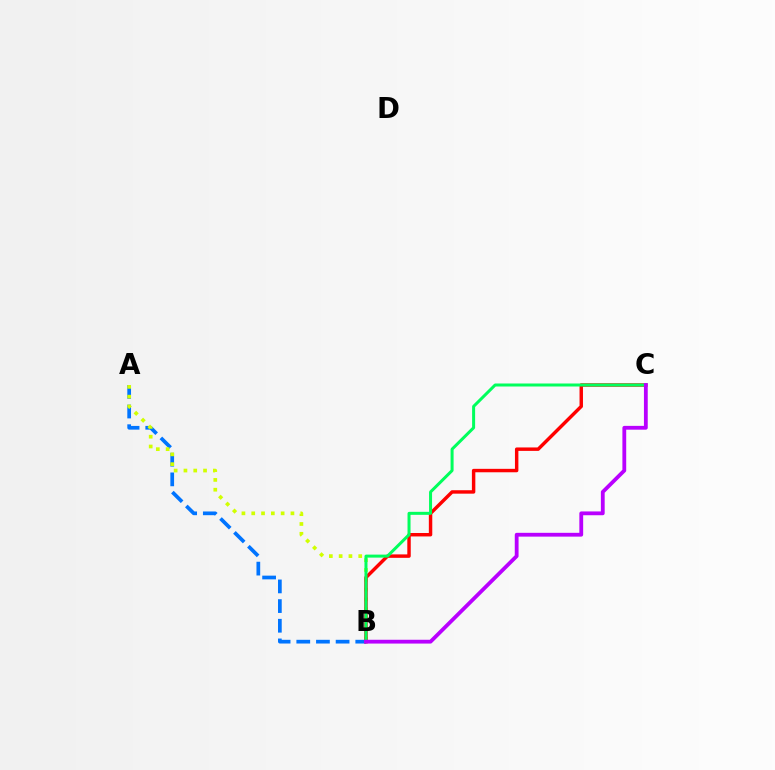{('A', 'B'): [{'color': '#0074ff', 'line_style': 'dashed', 'thickness': 2.67}, {'color': '#d1ff00', 'line_style': 'dotted', 'thickness': 2.66}], ('B', 'C'): [{'color': '#ff0000', 'line_style': 'solid', 'thickness': 2.48}, {'color': '#00ff5c', 'line_style': 'solid', 'thickness': 2.17}, {'color': '#b900ff', 'line_style': 'solid', 'thickness': 2.74}]}